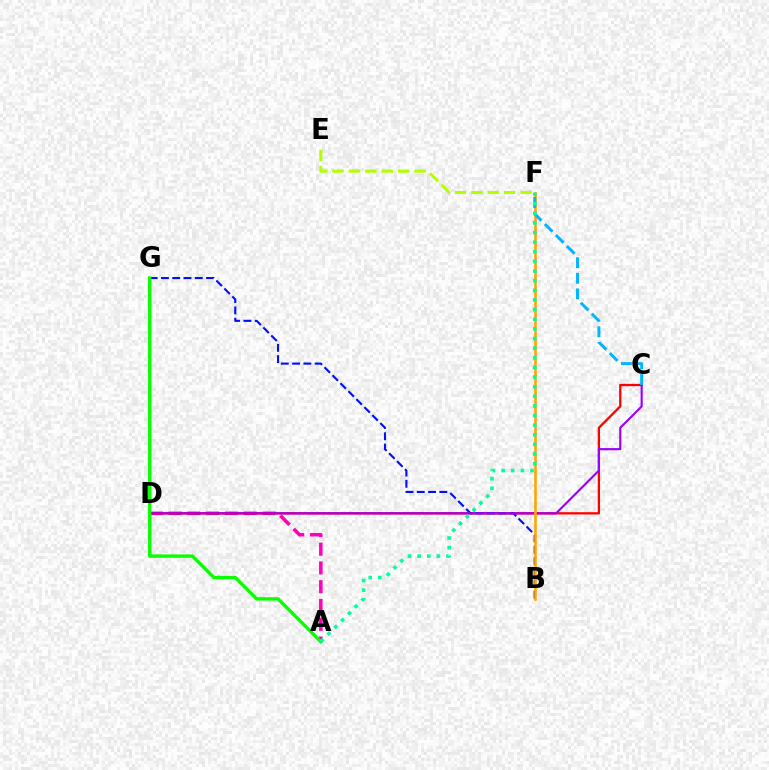{('A', 'D'): [{'color': '#ff00bd', 'line_style': 'dashed', 'thickness': 2.55}], ('C', 'D'): [{'color': '#ff0000', 'line_style': 'solid', 'thickness': 1.65}, {'color': '#9b00ff', 'line_style': 'solid', 'thickness': 1.54}], ('B', 'G'): [{'color': '#0010ff', 'line_style': 'dashed', 'thickness': 1.53}], ('E', 'F'): [{'color': '#b3ff00', 'line_style': 'dashed', 'thickness': 2.23}], ('B', 'F'): [{'color': '#ffa500', 'line_style': 'solid', 'thickness': 1.87}], ('A', 'G'): [{'color': '#08ff00', 'line_style': 'solid', 'thickness': 2.43}], ('C', 'F'): [{'color': '#00b5ff', 'line_style': 'dashed', 'thickness': 2.12}], ('A', 'F'): [{'color': '#00ff9d', 'line_style': 'dotted', 'thickness': 2.62}]}